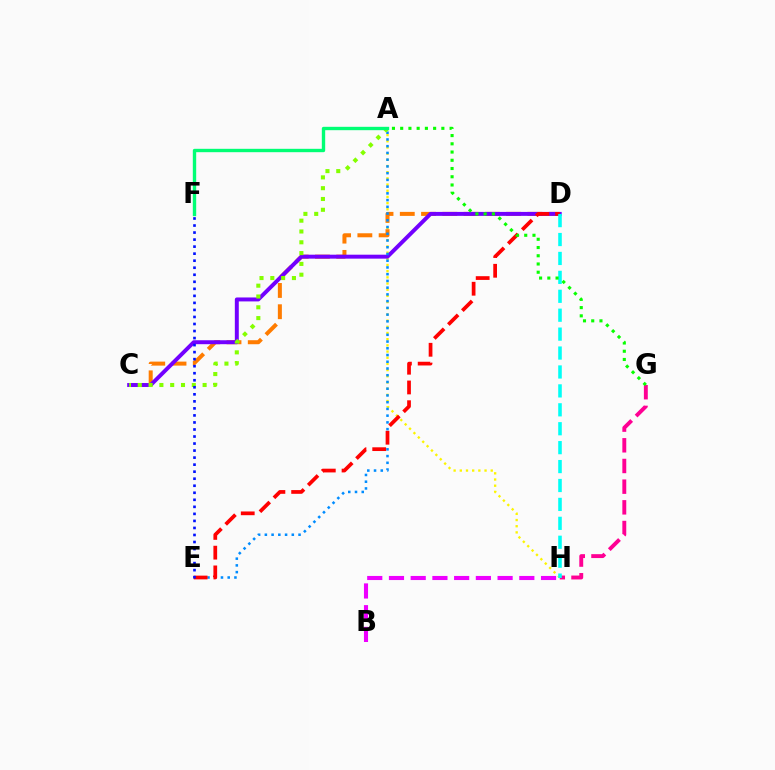{('A', 'H'): [{'color': '#fcf500', 'line_style': 'dotted', 'thickness': 1.68}], ('C', 'D'): [{'color': '#ff7c00', 'line_style': 'dashed', 'thickness': 2.89}, {'color': '#7200ff', 'line_style': 'solid', 'thickness': 2.84}], ('A', 'E'): [{'color': '#008cff', 'line_style': 'dotted', 'thickness': 1.83}], ('A', 'C'): [{'color': '#84ff00', 'line_style': 'dotted', 'thickness': 2.94}], ('D', 'E'): [{'color': '#ff0000', 'line_style': 'dashed', 'thickness': 2.68}], ('G', 'H'): [{'color': '#ff0094', 'line_style': 'dashed', 'thickness': 2.81}], ('E', 'F'): [{'color': '#0010ff', 'line_style': 'dotted', 'thickness': 1.91}], ('B', 'H'): [{'color': '#ee00ff', 'line_style': 'dashed', 'thickness': 2.95}], ('A', 'F'): [{'color': '#00ff74', 'line_style': 'solid', 'thickness': 2.42}], ('D', 'H'): [{'color': '#00fff6', 'line_style': 'dashed', 'thickness': 2.57}], ('A', 'G'): [{'color': '#08ff00', 'line_style': 'dotted', 'thickness': 2.24}]}